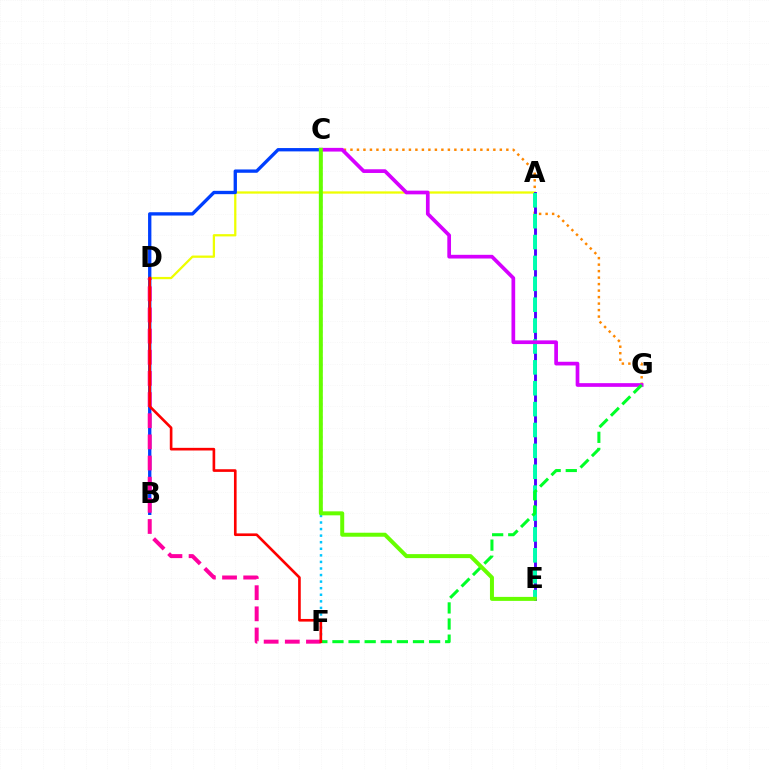{('C', 'G'): [{'color': '#ff8800', 'line_style': 'dotted', 'thickness': 1.76}, {'color': '#d600ff', 'line_style': 'solid', 'thickness': 2.66}], ('C', 'F'): [{'color': '#00c7ff', 'line_style': 'dotted', 'thickness': 1.79}], ('A', 'D'): [{'color': '#eeff00', 'line_style': 'solid', 'thickness': 1.63}], ('B', 'C'): [{'color': '#003fff', 'line_style': 'solid', 'thickness': 2.39}], ('A', 'E'): [{'color': '#4f00ff', 'line_style': 'solid', 'thickness': 2.08}, {'color': '#00ffaf', 'line_style': 'dashed', 'thickness': 2.84}], ('D', 'F'): [{'color': '#ff00a0', 'line_style': 'dashed', 'thickness': 2.87}, {'color': '#ff0000', 'line_style': 'solid', 'thickness': 1.9}], ('F', 'G'): [{'color': '#00ff27', 'line_style': 'dashed', 'thickness': 2.19}], ('C', 'E'): [{'color': '#66ff00', 'line_style': 'solid', 'thickness': 2.88}]}